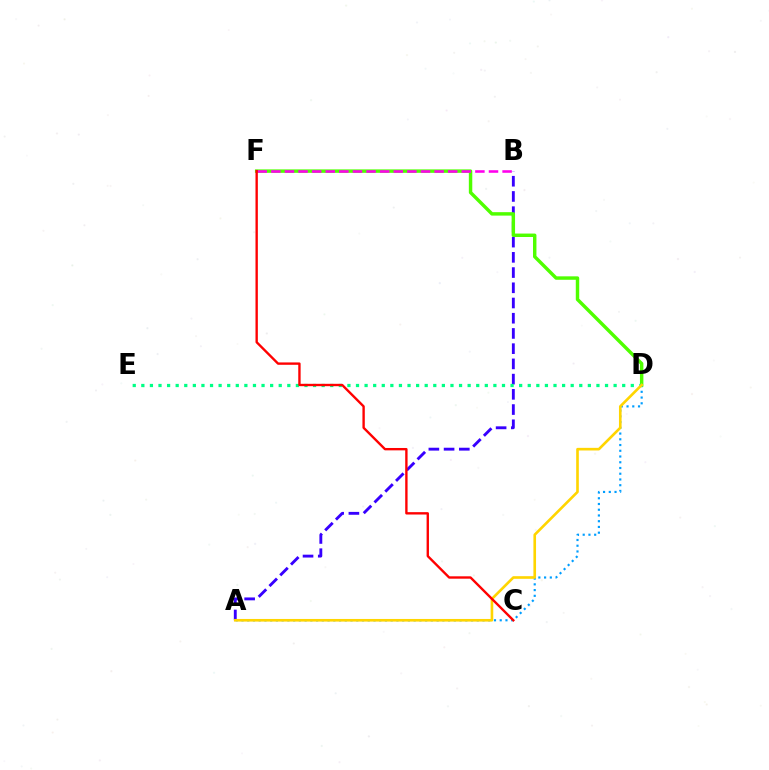{('A', 'B'): [{'color': '#3700ff', 'line_style': 'dashed', 'thickness': 2.07}], ('A', 'D'): [{'color': '#009eff', 'line_style': 'dotted', 'thickness': 1.56}, {'color': '#ffd500', 'line_style': 'solid', 'thickness': 1.89}], ('D', 'F'): [{'color': '#4fff00', 'line_style': 'solid', 'thickness': 2.48}], ('D', 'E'): [{'color': '#00ff86', 'line_style': 'dotted', 'thickness': 2.33}], ('B', 'F'): [{'color': '#ff00ed', 'line_style': 'dashed', 'thickness': 1.85}], ('C', 'F'): [{'color': '#ff0000', 'line_style': 'solid', 'thickness': 1.71}]}